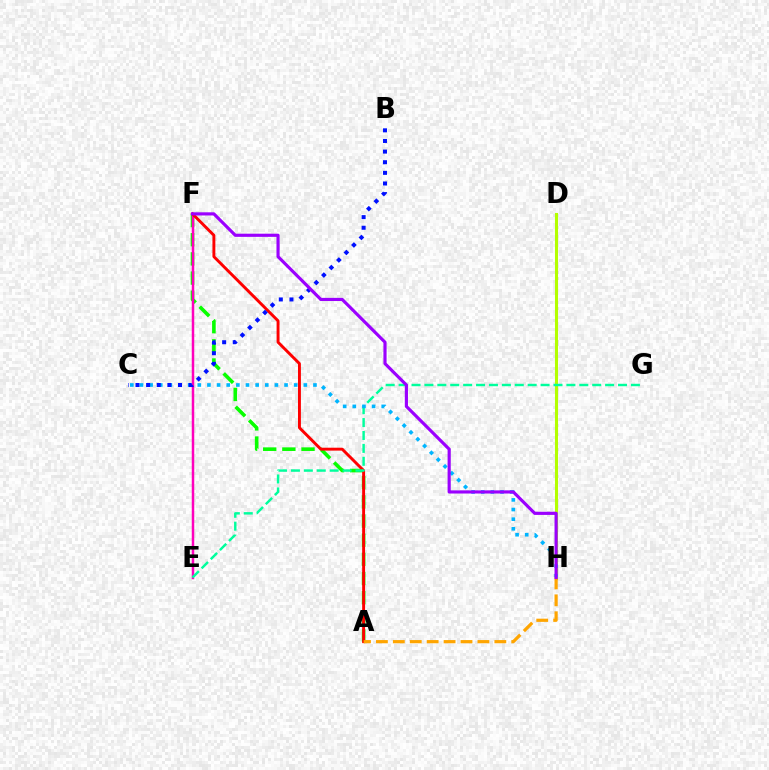{('D', 'H'): [{'color': '#b3ff00', 'line_style': 'solid', 'thickness': 2.22}], ('A', 'F'): [{'color': '#08ff00', 'line_style': 'dashed', 'thickness': 2.6}, {'color': '#ff0000', 'line_style': 'solid', 'thickness': 2.1}], ('E', 'F'): [{'color': '#ff00bd', 'line_style': 'solid', 'thickness': 1.79}], ('E', 'G'): [{'color': '#00ff9d', 'line_style': 'dashed', 'thickness': 1.75}], ('C', 'H'): [{'color': '#00b5ff', 'line_style': 'dotted', 'thickness': 2.62}], ('A', 'H'): [{'color': '#ffa500', 'line_style': 'dashed', 'thickness': 2.3}], ('B', 'C'): [{'color': '#0010ff', 'line_style': 'dotted', 'thickness': 2.89}], ('F', 'H'): [{'color': '#9b00ff', 'line_style': 'solid', 'thickness': 2.27}]}